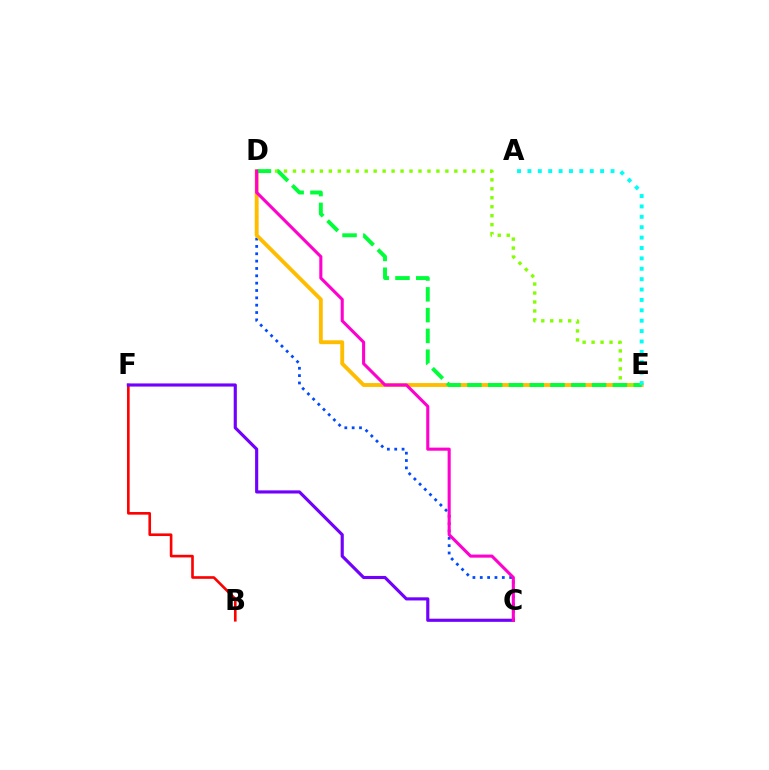{('C', 'D'): [{'color': '#004bff', 'line_style': 'dotted', 'thickness': 2.0}, {'color': '#ff00cf', 'line_style': 'solid', 'thickness': 2.22}], ('B', 'F'): [{'color': '#ff0000', 'line_style': 'solid', 'thickness': 1.89}], ('D', 'E'): [{'color': '#ffbd00', 'line_style': 'solid', 'thickness': 2.79}, {'color': '#84ff00', 'line_style': 'dotted', 'thickness': 2.44}, {'color': '#00ff39', 'line_style': 'dashed', 'thickness': 2.82}], ('C', 'F'): [{'color': '#7200ff', 'line_style': 'solid', 'thickness': 2.26}], ('A', 'E'): [{'color': '#00fff6', 'line_style': 'dotted', 'thickness': 2.82}]}